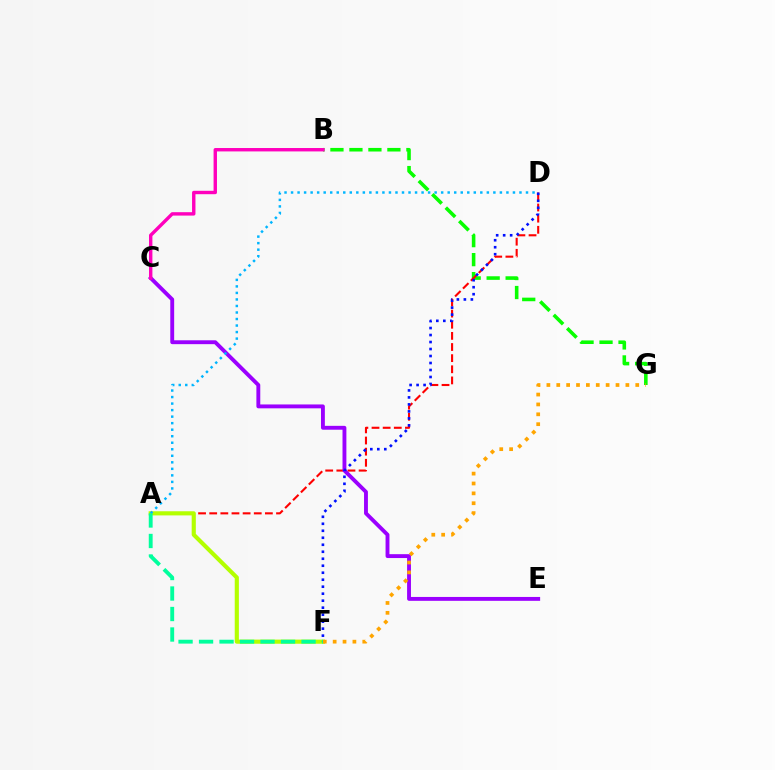{('B', 'G'): [{'color': '#08ff00', 'line_style': 'dashed', 'thickness': 2.58}], ('A', 'D'): [{'color': '#ff0000', 'line_style': 'dashed', 'thickness': 1.51}, {'color': '#00b5ff', 'line_style': 'dotted', 'thickness': 1.77}], ('A', 'F'): [{'color': '#b3ff00', 'line_style': 'solid', 'thickness': 2.98}, {'color': '#00ff9d', 'line_style': 'dashed', 'thickness': 2.78}], ('C', 'E'): [{'color': '#9b00ff', 'line_style': 'solid', 'thickness': 2.79}], ('D', 'F'): [{'color': '#0010ff', 'line_style': 'dotted', 'thickness': 1.9}], ('F', 'G'): [{'color': '#ffa500', 'line_style': 'dotted', 'thickness': 2.68}], ('B', 'C'): [{'color': '#ff00bd', 'line_style': 'solid', 'thickness': 2.45}]}